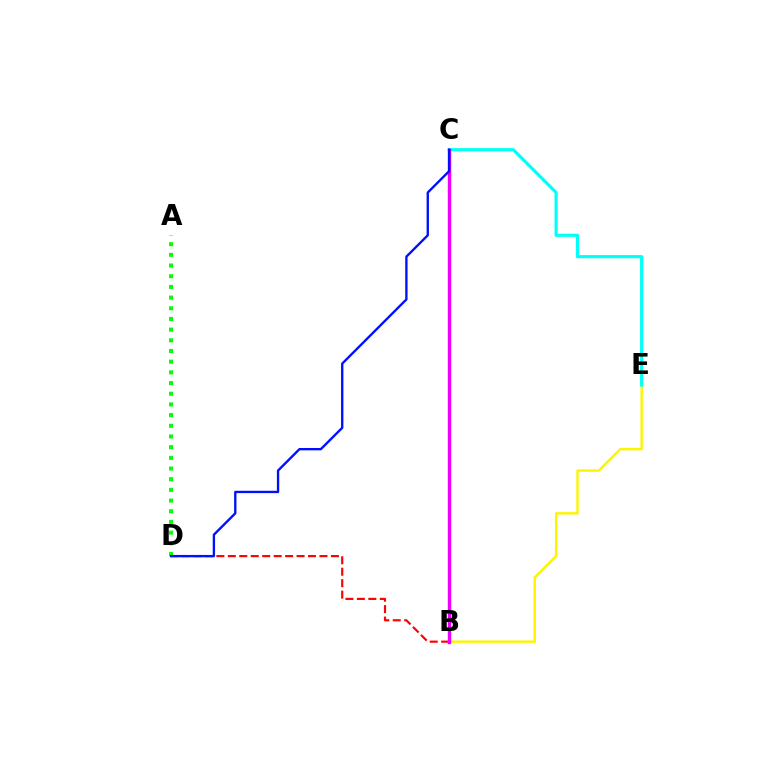{('B', 'D'): [{'color': '#ff0000', 'line_style': 'dashed', 'thickness': 1.56}], ('B', 'E'): [{'color': '#fcf500', 'line_style': 'solid', 'thickness': 1.72}], ('C', 'E'): [{'color': '#00fff6', 'line_style': 'solid', 'thickness': 2.27}], ('B', 'C'): [{'color': '#ee00ff', 'line_style': 'solid', 'thickness': 2.46}], ('A', 'D'): [{'color': '#08ff00', 'line_style': 'dotted', 'thickness': 2.9}], ('C', 'D'): [{'color': '#0010ff', 'line_style': 'solid', 'thickness': 1.7}]}